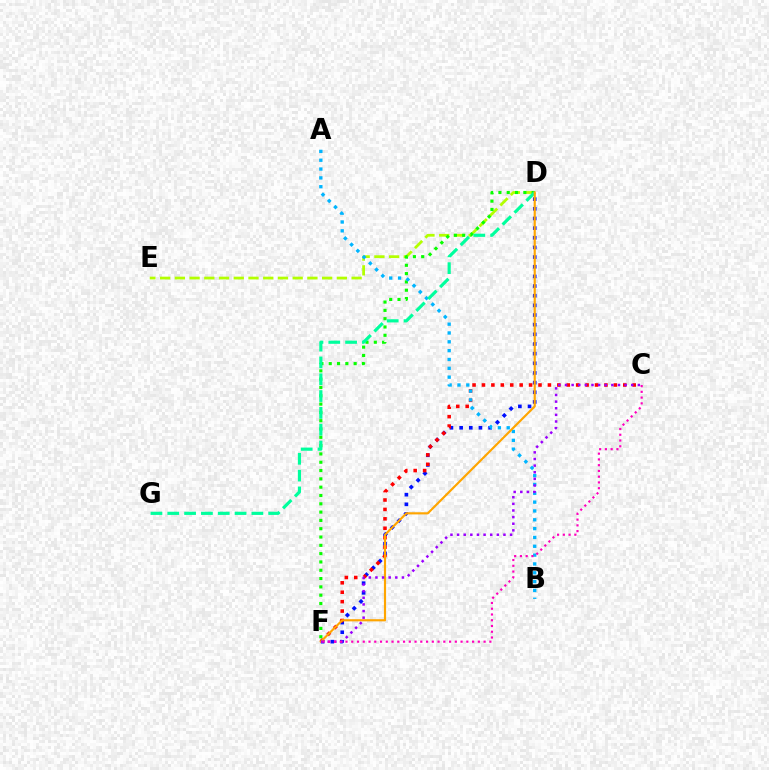{('D', 'F'): [{'color': '#0010ff', 'line_style': 'dotted', 'thickness': 2.62}, {'color': '#08ff00', 'line_style': 'dotted', 'thickness': 2.26}, {'color': '#ffa500', 'line_style': 'solid', 'thickness': 1.56}], ('D', 'E'): [{'color': '#b3ff00', 'line_style': 'dashed', 'thickness': 2.0}], ('C', 'F'): [{'color': '#ff0000', 'line_style': 'dotted', 'thickness': 2.56}, {'color': '#9b00ff', 'line_style': 'dotted', 'thickness': 1.8}, {'color': '#ff00bd', 'line_style': 'dotted', 'thickness': 1.56}], ('A', 'B'): [{'color': '#00b5ff', 'line_style': 'dotted', 'thickness': 2.4}], ('D', 'G'): [{'color': '#00ff9d', 'line_style': 'dashed', 'thickness': 2.29}]}